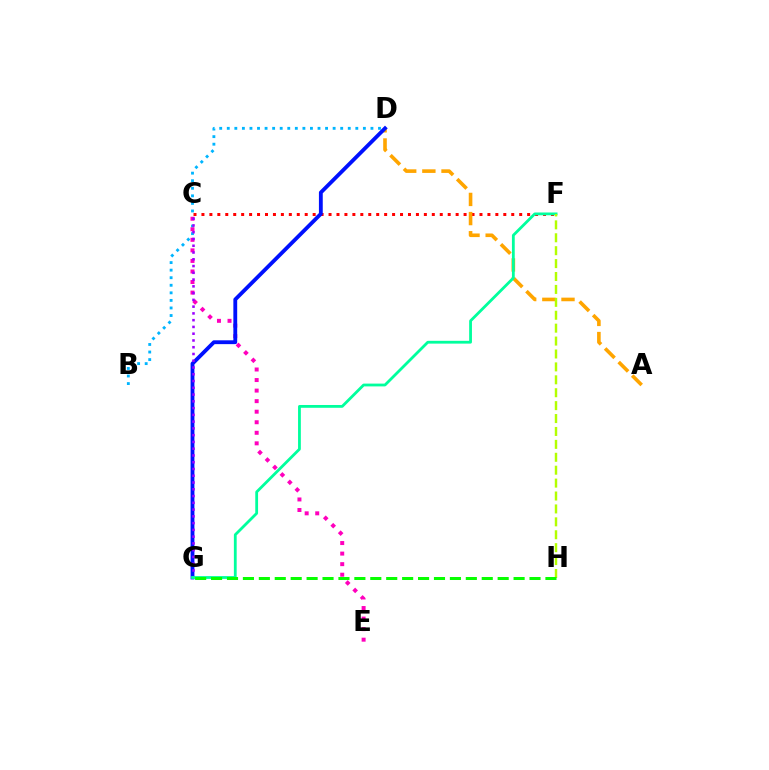{('C', 'F'): [{'color': '#ff0000', 'line_style': 'dotted', 'thickness': 2.16}], ('B', 'D'): [{'color': '#00b5ff', 'line_style': 'dotted', 'thickness': 2.05}], ('C', 'E'): [{'color': '#ff00bd', 'line_style': 'dotted', 'thickness': 2.87}], ('A', 'D'): [{'color': '#ffa500', 'line_style': 'dashed', 'thickness': 2.6}], ('D', 'G'): [{'color': '#0010ff', 'line_style': 'solid', 'thickness': 2.76}], ('C', 'G'): [{'color': '#9b00ff', 'line_style': 'dotted', 'thickness': 1.84}], ('F', 'G'): [{'color': '#00ff9d', 'line_style': 'solid', 'thickness': 2.01}], ('F', 'H'): [{'color': '#b3ff00', 'line_style': 'dashed', 'thickness': 1.75}], ('G', 'H'): [{'color': '#08ff00', 'line_style': 'dashed', 'thickness': 2.16}]}